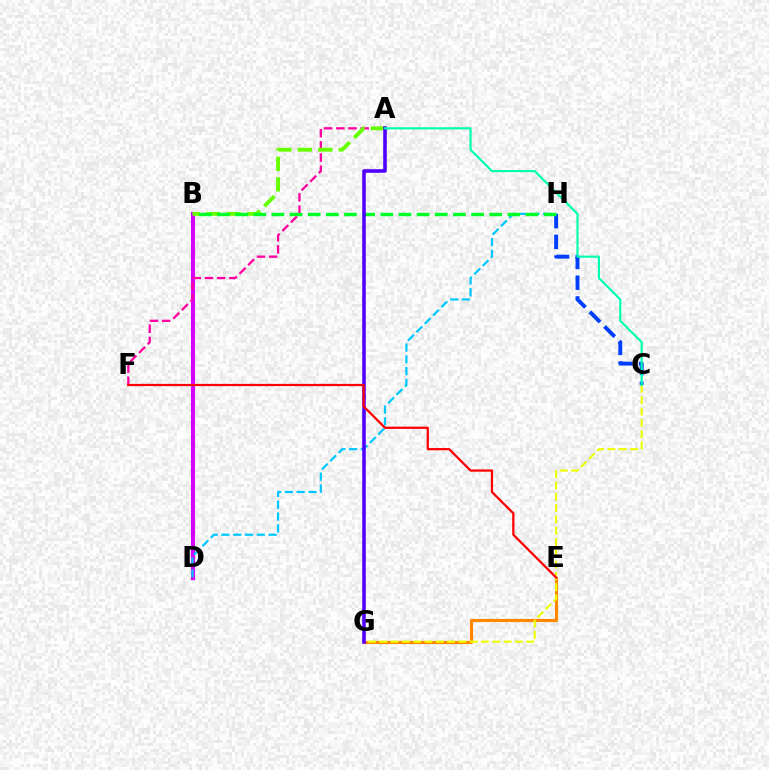{('B', 'D'): [{'color': '#d600ff', 'line_style': 'solid', 'thickness': 2.96}], ('A', 'F'): [{'color': '#ff00a0', 'line_style': 'dashed', 'thickness': 1.65}], ('D', 'H'): [{'color': '#00c7ff', 'line_style': 'dashed', 'thickness': 1.6}], ('A', 'B'): [{'color': '#66ff00', 'line_style': 'dashed', 'thickness': 2.78}], ('C', 'H'): [{'color': '#003fff', 'line_style': 'dashed', 'thickness': 2.82}], ('B', 'H'): [{'color': '#00ff27', 'line_style': 'dashed', 'thickness': 2.47}], ('E', 'G'): [{'color': '#ff8800', 'line_style': 'solid', 'thickness': 2.26}], ('C', 'G'): [{'color': '#eeff00', 'line_style': 'dashed', 'thickness': 1.54}], ('A', 'G'): [{'color': '#4f00ff', 'line_style': 'solid', 'thickness': 2.57}], ('A', 'C'): [{'color': '#00ffaf', 'line_style': 'solid', 'thickness': 1.55}], ('E', 'F'): [{'color': '#ff0000', 'line_style': 'solid', 'thickness': 1.61}]}